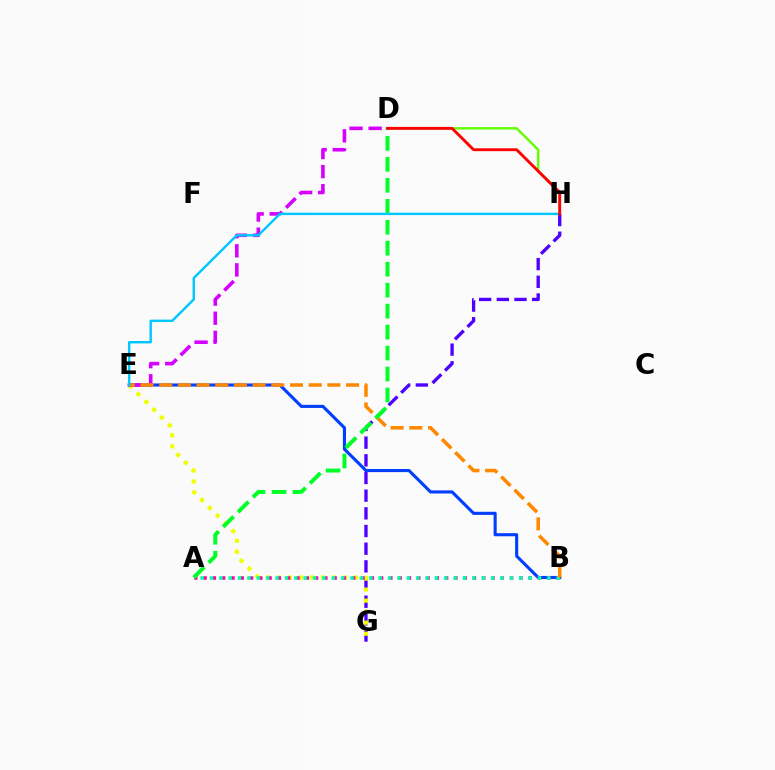{('D', 'H'): [{'color': '#66ff00', 'line_style': 'solid', 'thickness': 1.76}, {'color': '#ff0000', 'line_style': 'solid', 'thickness': 2.07}], ('G', 'H'): [{'color': '#4f00ff', 'line_style': 'dashed', 'thickness': 2.4}], ('E', 'G'): [{'color': '#eeff00', 'line_style': 'dotted', 'thickness': 3.0}], ('B', 'E'): [{'color': '#003fff', 'line_style': 'solid', 'thickness': 2.24}, {'color': '#ff8800', 'line_style': 'dashed', 'thickness': 2.54}], ('D', 'E'): [{'color': '#d600ff', 'line_style': 'dashed', 'thickness': 2.59}], ('A', 'B'): [{'color': '#ff00a0', 'line_style': 'dotted', 'thickness': 2.52}, {'color': '#00ffaf', 'line_style': 'dotted', 'thickness': 2.55}], ('A', 'D'): [{'color': '#00ff27', 'line_style': 'dashed', 'thickness': 2.85}], ('E', 'H'): [{'color': '#00c7ff', 'line_style': 'solid', 'thickness': 1.74}]}